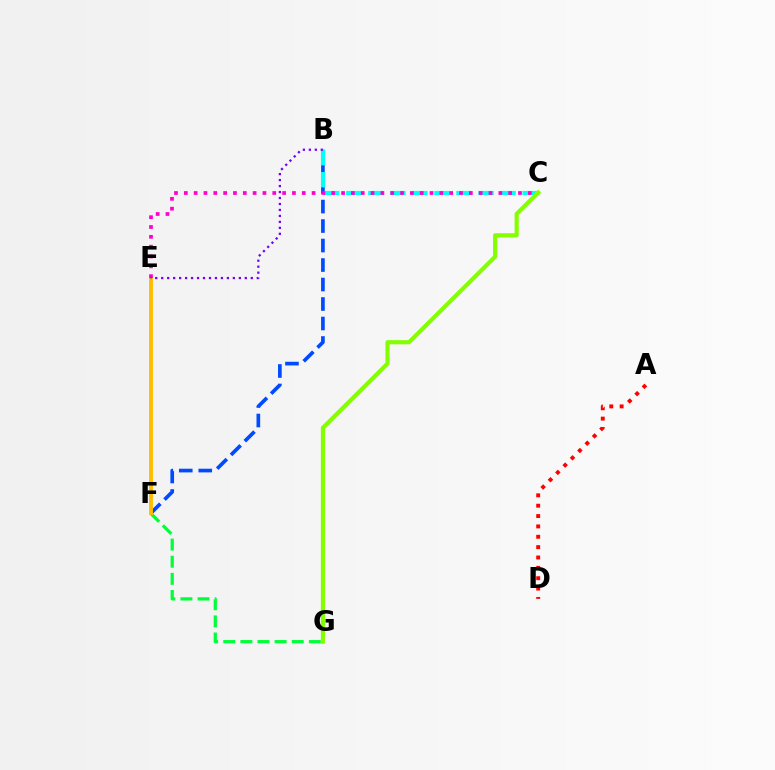{('B', 'F'): [{'color': '#004bff', 'line_style': 'dashed', 'thickness': 2.65}], ('B', 'C'): [{'color': '#00fff6', 'line_style': 'dashed', 'thickness': 2.99}], ('F', 'G'): [{'color': '#00ff39', 'line_style': 'dashed', 'thickness': 2.33}], ('E', 'F'): [{'color': '#ffbd00', 'line_style': 'solid', 'thickness': 2.79}], ('A', 'D'): [{'color': '#ff0000', 'line_style': 'dotted', 'thickness': 2.81}], ('C', 'E'): [{'color': '#ff00cf', 'line_style': 'dotted', 'thickness': 2.67}], ('C', 'G'): [{'color': '#84ff00', 'line_style': 'solid', 'thickness': 2.99}], ('B', 'E'): [{'color': '#7200ff', 'line_style': 'dotted', 'thickness': 1.62}]}